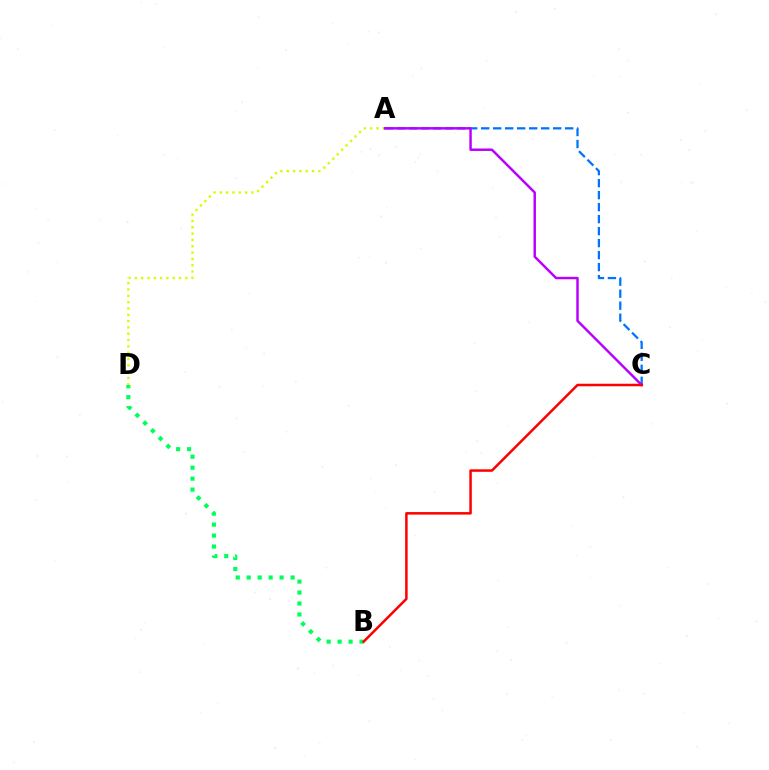{('A', 'C'): [{'color': '#0074ff', 'line_style': 'dashed', 'thickness': 1.63}, {'color': '#b900ff', 'line_style': 'solid', 'thickness': 1.77}], ('B', 'D'): [{'color': '#00ff5c', 'line_style': 'dotted', 'thickness': 2.98}], ('A', 'D'): [{'color': '#d1ff00', 'line_style': 'dotted', 'thickness': 1.72}], ('B', 'C'): [{'color': '#ff0000', 'line_style': 'solid', 'thickness': 1.81}]}